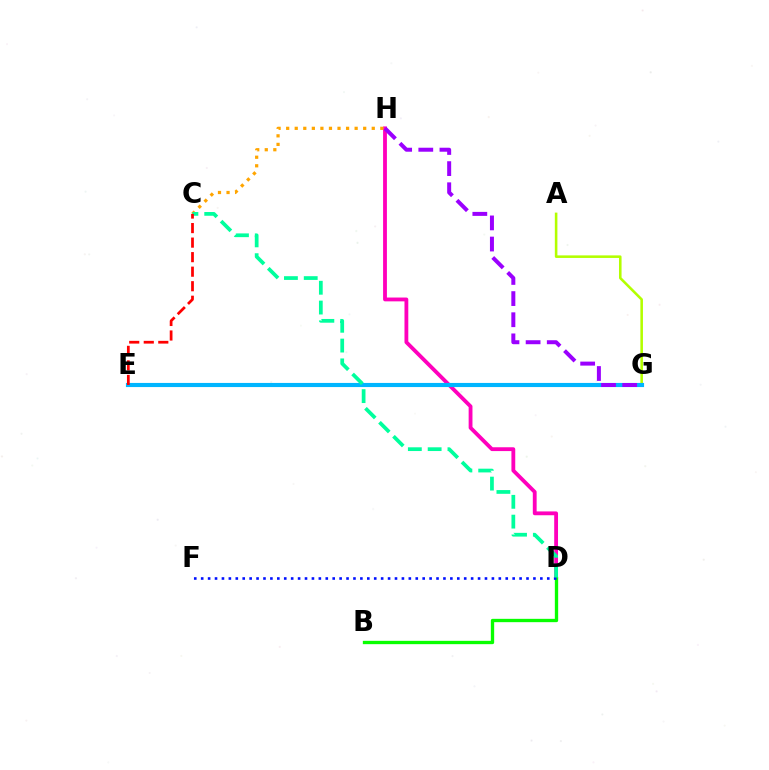{('D', 'H'): [{'color': '#ff00bd', 'line_style': 'solid', 'thickness': 2.75}], ('B', 'D'): [{'color': '#08ff00', 'line_style': 'solid', 'thickness': 2.4}], ('A', 'G'): [{'color': '#b3ff00', 'line_style': 'solid', 'thickness': 1.85}], ('E', 'G'): [{'color': '#00b5ff', 'line_style': 'solid', 'thickness': 2.97}], ('D', 'F'): [{'color': '#0010ff', 'line_style': 'dotted', 'thickness': 1.88}], ('C', 'H'): [{'color': '#ffa500', 'line_style': 'dotted', 'thickness': 2.33}], ('C', 'D'): [{'color': '#00ff9d', 'line_style': 'dashed', 'thickness': 2.69}], ('C', 'E'): [{'color': '#ff0000', 'line_style': 'dashed', 'thickness': 1.97}], ('G', 'H'): [{'color': '#9b00ff', 'line_style': 'dashed', 'thickness': 2.87}]}